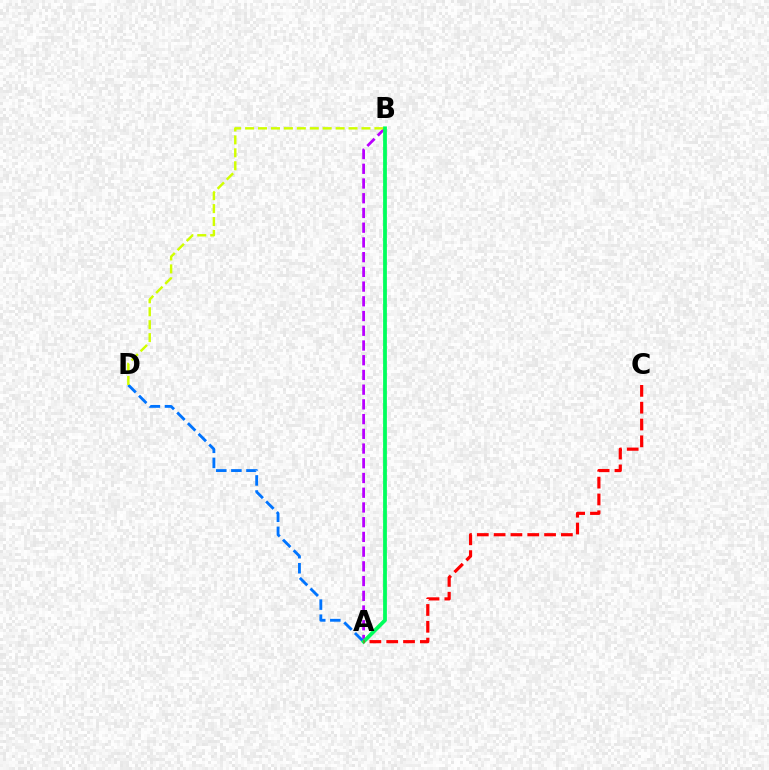{('A', 'B'): [{'color': '#b900ff', 'line_style': 'dashed', 'thickness': 2.0}, {'color': '#00ff5c', 'line_style': 'solid', 'thickness': 2.73}], ('A', 'D'): [{'color': '#0074ff', 'line_style': 'dashed', 'thickness': 2.05}], ('B', 'D'): [{'color': '#d1ff00', 'line_style': 'dashed', 'thickness': 1.76}], ('A', 'C'): [{'color': '#ff0000', 'line_style': 'dashed', 'thickness': 2.28}]}